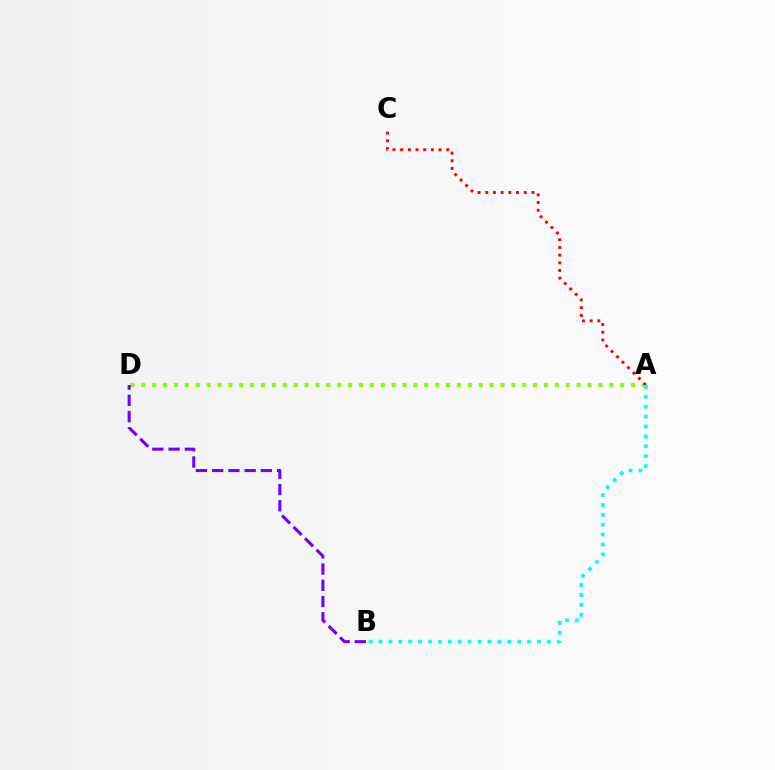{('A', 'D'): [{'color': '#84ff00', 'line_style': 'dotted', 'thickness': 2.96}], ('A', 'C'): [{'color': '#ff0000', 'line_style': 'dotted', 'thickness': 2.09}], ('B', 'D'): [{'color': '#7200ff', 'line_style': 'dashed', 'thickness': 2.21}], ('A', 'B'): [{'color': '#00fff6', 'line_style': 'dotted', 'thickness': 2.69}]}